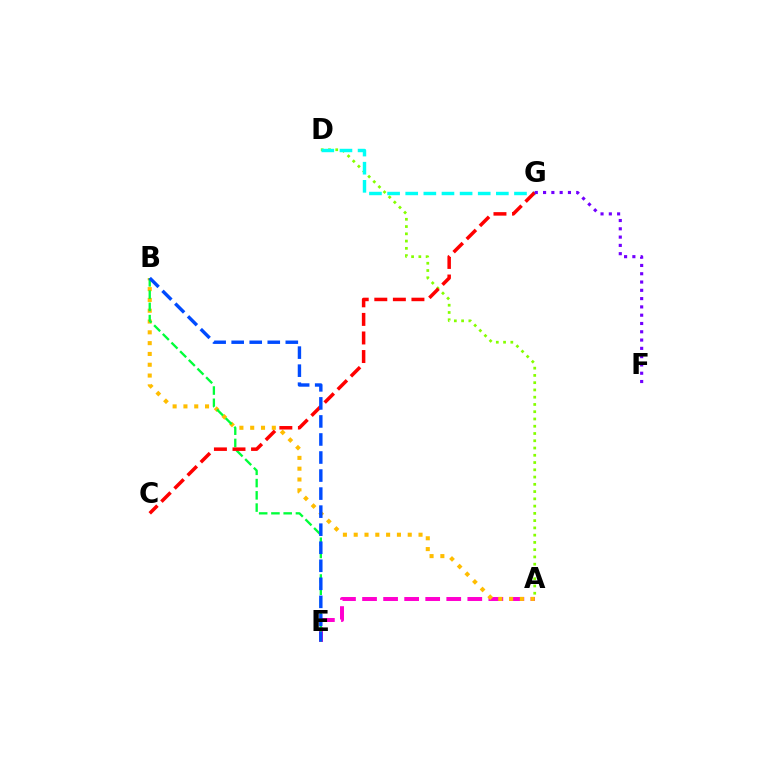{('A', 'E'): [{'color': '#ff00cf', 'line_style': 'dashed', 'thickness': 2.86}], ('A', 'B'): [{'color': '#ffbd00', 'line_style': 'dotted', 'thickness': 2.94}], ('B', 'E'): [{'color': '#00ff39', 'line_style': 'dashed', 'thickness': 1.66}, {'color': '#004bff', 'line_style': 'dashed', 'thickness': 2.45}], ('A', 'D'): [{'color': '#84ff00', 'line_style': 'dotted', 'thickness': 1.97}], ('D', 'G'): [{'color': '#00fff6', 'line_style': 'dashed', 'thickness': 2.46}], ('C', 'G'): [{'color': '#ff0000', 'line_style': 'dashed', 'thickness': 2.52}], ('F', 'G'): [{'color': '#7200ff', 'line_style': 'dotted', 'thickness': 2.25}]}